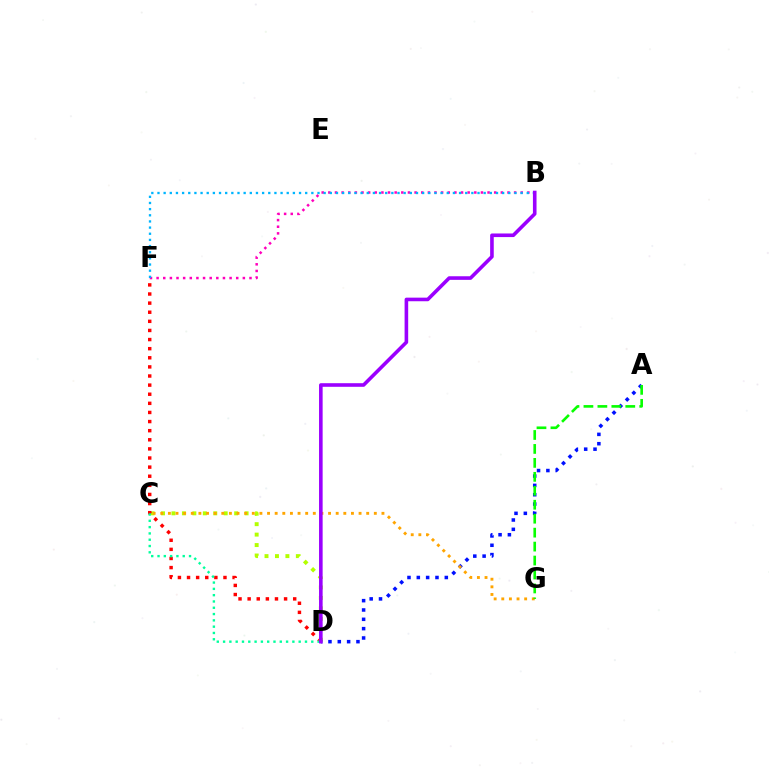{('C', 'D'): [{'color': '#b3ff00', 'line_style': 'dotted', 'thickness': 2.84}, {'color': '#00ff9d', 'line_style': 'dotted', 'thickness': 1.71}], ('A', 'D'): [{'color': '#0010ff', 'line_style': 'dotted', 'thickness': 2.54}], ('B', 'F'): [{'color': '#ff00bd', 'line_style': 'dotted', 'thickness': 1.8}, {'color': '#00b5ff', 'line_style': 'dotted', 'thickness': 1.67}], ('D', 'F'): [{'color': '#ff0000', 'line_style': 'dotted', 'thickness': 2.48}], ('C', 'G'): [{'color': '#ffa500', 'line_style': 'dotted', 'thickness': 2.07}], ('A', 'G'): [{'color': '#08ff00', 'line_style': 'dashed', 'thickness': 1.9}], ('B', 'D'): [{'color': '#9b00ff', 'line_style': 'solid', 'thickness': 2.59}]}